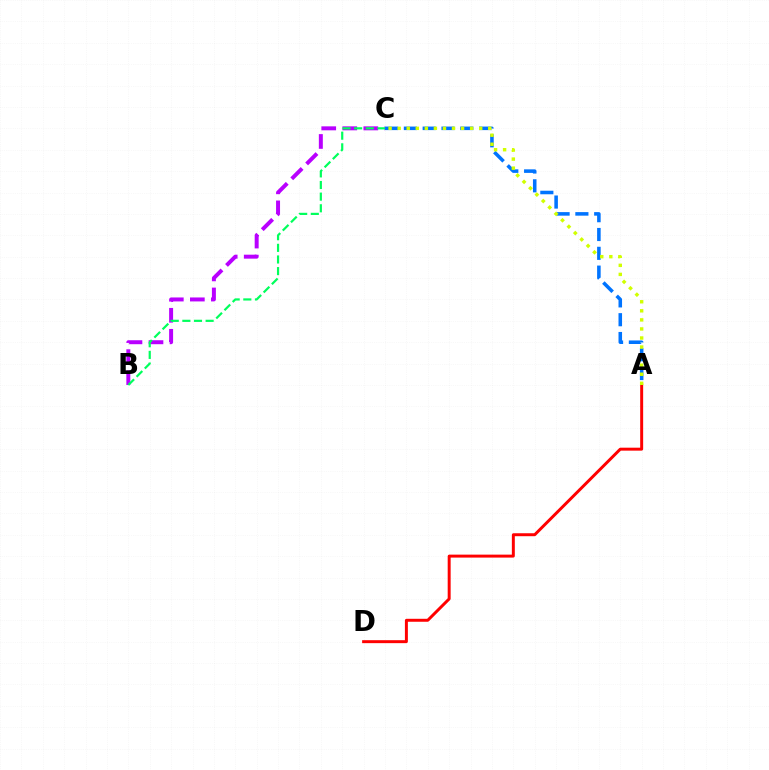{('A', 'D'): [{'color': '#ff0000', 'line_style': 'solid', 'thickness': 2.13}], ('B', 'C'): [{'color': '#b900ff', 'line_style': 'dashed', 'thickness': 2.86}, {'color': '#00ff5c', 'line_style': 'dashed', 'thickness': 1.58}], ('A', 'C'): [{'color': '#0074ff', 'line_style': 'dashed', 'thickness': 2.56}, {'color': '#d1ff00', 'line_style': 'dotted', 'thickness': 2.46}]}